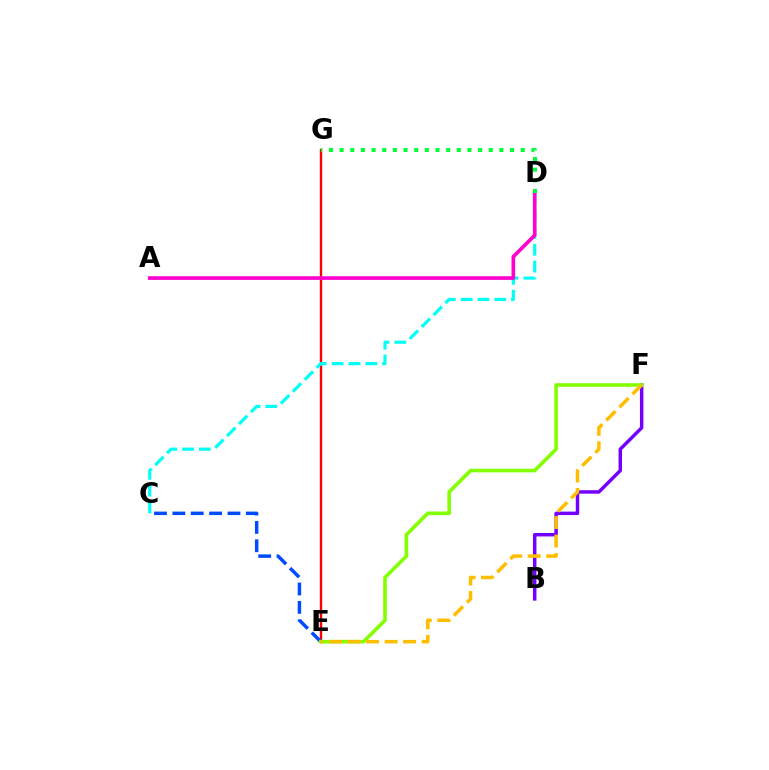{('B', 'F'): [{'color': '#7200ff', 'line_style': 'solid', 'thickness': 2.49}], ('E', 'G'): [{'color': '#ff0000', 'line_style': 'solid', 'thickness': 1.71}], ('C', 'D'): [{'color': '#00fff6', 'line_style': 'dashed', 'thickness': 2.28}], ('A', 'D'): [{'color': '#ff00cf', 'line_style': 'solid', 'thickness': 2.63}], ('D', 'G'): [{'color': '#00ff39', 'line_style': 'dotted', 'thickness': 2.89}], ('C', 'E'): [{'color': '#004bff', 'line_style': 'dashed', 'thickness': 2.5}], ('E', 'F'): [{'color': '#84ff00', 'line_style': 'solid', 'thickness': 2.6}, {'color': '#ffbd00', 'line_style': 'dashed', 'thickness': 2.51}]}